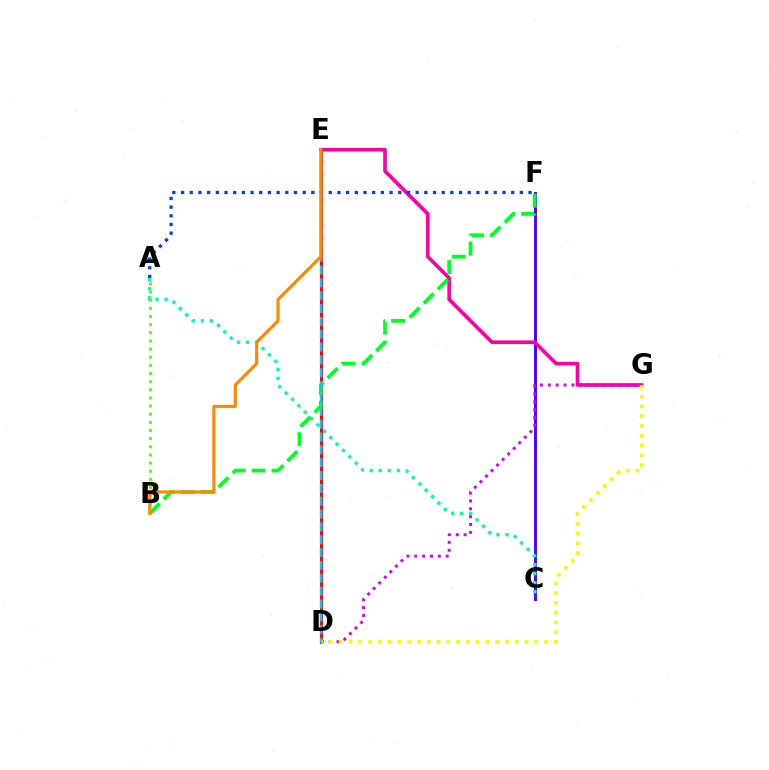{('C', 'F'): [{'color': '#4f00ff', 'line_style': 'solid', 'thickness': 2.11}], ('E', 'G'): [{'color': '#ff00a0', 'line_style': 'solid', 'thickness': 2.62}], ('A', 'B'): [{'color': '#66ff00', 'line_style': 'dotted', 'thickness': 2.21}], ('D', 'G'): [{'color': '#d600ff', 'line_style': 'dotted', 'thickness': 2.13}, {'color': '#eeff00', 'line_style': 'dotted', 'thickness': 2.66}], ('A', 'C'): [{'color': '#00ffaf', 'line_style': 'dotted', 'thickness': 2.45}], ('D', 'E'): [{'color': '#ff0000', 'line_style': 'solid', 'thickness': 2.09}, {'color': '#00c7ff', 'line_style': 'dashed', 'thickness': 1.74}], ('B', 'F'): [{'color': '#00ff27', 'line_style': 'dashed', 'thickness': 2.71}], ('A', 'F'): [{'color': '#003fff', 'line_style': 'dotted', 'thickness': 2.36}], ('B', 'E'): [{'color': '#ff8800', 'line_style': 'solid', 'thickness': 2.27}]}